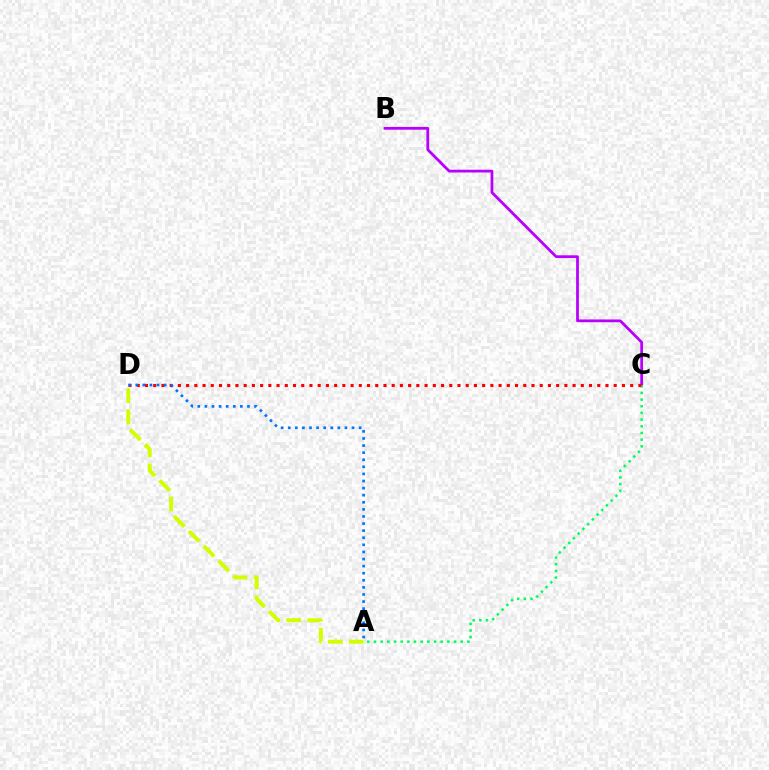{('B', 'C'): [{'color': '#b900ff', 'line_style': 'solid', 'thickness': 1.99}], ('A', 'C'): [{'color': '#00ff5c', 'line_style': 'dotted', 'thickness': 1.81}], ('A', 'D'): [{'color': '#d1ff00', 'line_style': 'dashed', 'thickness': 2.85}, {'color': '#0074ff', 'line_style': 'dotted', 'thickness': 1.93}], ('C', 'D'): [{'color': '#ff0000', 'line_style': 'dotted', 'thickness': 2.23}]}